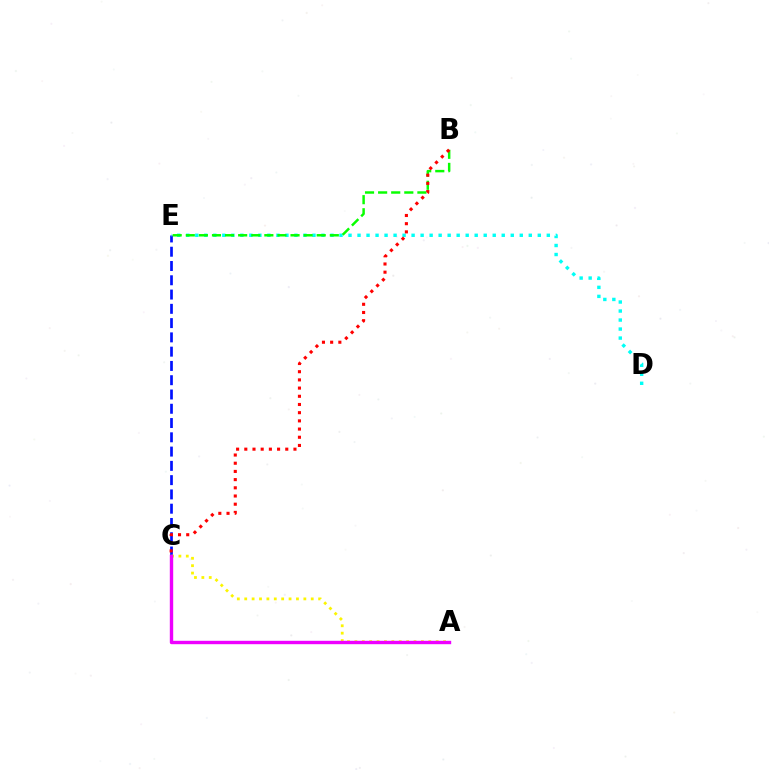{('C', 'E'): [{'color': '#0010ff', 'line_style': 'dashed', 'thickness': 1.94}], ('D', 'E'): [{'color': '#00fff6', 'line_style': 'dotted', 'thickness': 2.45}], ('B', 'E'): [{'color': '#08ff00', 'line_style': 'dashed', 'thickness': 1.78}], ('A', 'C'): [{'color': '#fcf500', 'line_style': 'dotted', 'thickness': 2.01}, {'color': '#ee00ff', 'line_style': 'solid', 'thickness': 2.44}], ('B', 'C'): [{'color': '#ff0000', 'line_style': 'dotted', 'thickness': 2.23}]}